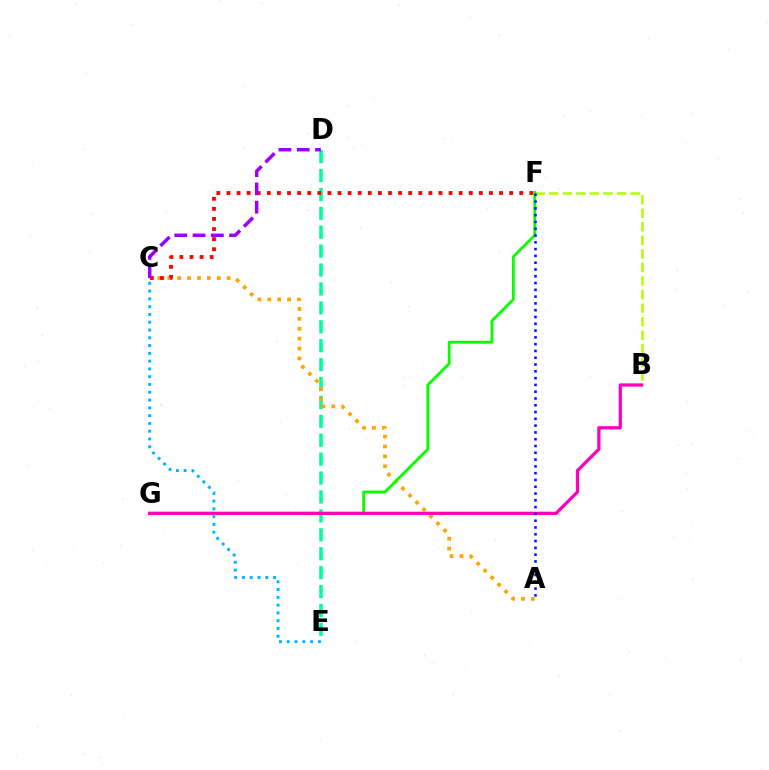{('D', 'E'): [{'color': '#00ff9d', 'line_style': 'dashed', 'thickness': 2.57}], ('A', 'C'): [{'color': '#ffa500', 'line_style': 'dotted', 'thickness': 2.69}], ('B', 'F'): [{'color': '#b3ff00', 'line_style': 'dashed', 'thickness': 1.84}], ('C', 'F'): [{'color': '#ff0000', 'line_style': 'dotted', 'thickness': 2.74}], ('C', 'E'): [{'color': '#00b5ff', 'line_style': 'dotted', 'thickness': 2.12}], ('F', 'G'): [{'color': '#08ff00', 'line_style': 'solid', 'thickness': 2.03}], ('C', 'D'): [{'color': '#9b00ff', 'line_style': 'dashed', 'thickness': 2.49}], ('B', 'G'): [{'color': '#ff00bd', 'line_style': 'solid', 'thickness': 2.35}], ('A', 'F'): [{'color': '#0010ff', 'line_style': 'dotted', 'thickness': 1.84}]}